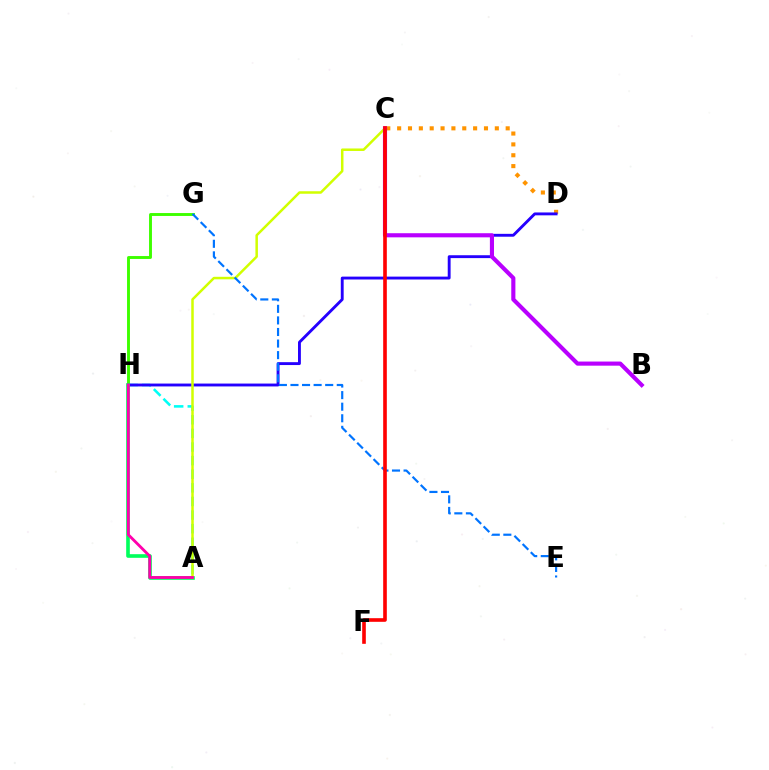{('G', 'H'): [{'color': '#3dff00', 'line_style': 'solid', 'thickness': 2.09}], ('C', 'D'): [{'color': '#ff9400', 'line_style': 'dotted', 'thickness': 2.95}], ('A', 'H'): [{'color': '#00fff6', 'line_style': 'dashed', 'thickness': 1.85}, {'color': '#00ff5c', 'line_style': 'solid', 'thickness': 2.62}, {'color': '#ff00ac', 'line_style': 'solid', 'thickness': 2.04}], ('D', 'H'): [{'color': '#2500ff', 'line_style': 'solid', 'thickness': 2.07}], ('A', 'C'): [{'color': '#d1ff00', 'line_style': 'solid', 'thickness': 1.8}], ('B', 'C'): [{'color': '#b900ff', 'line_style': 'solid', 'thickness': 2.96}], ('E', 'G'): [{'color': '#0074ff', 'line_style': 'dashed', 'thickness': 1.57}], ('C', 'F'): [{'color': '#ff0000', 'line_style': 'solid', 'thickness': 2.61}]}